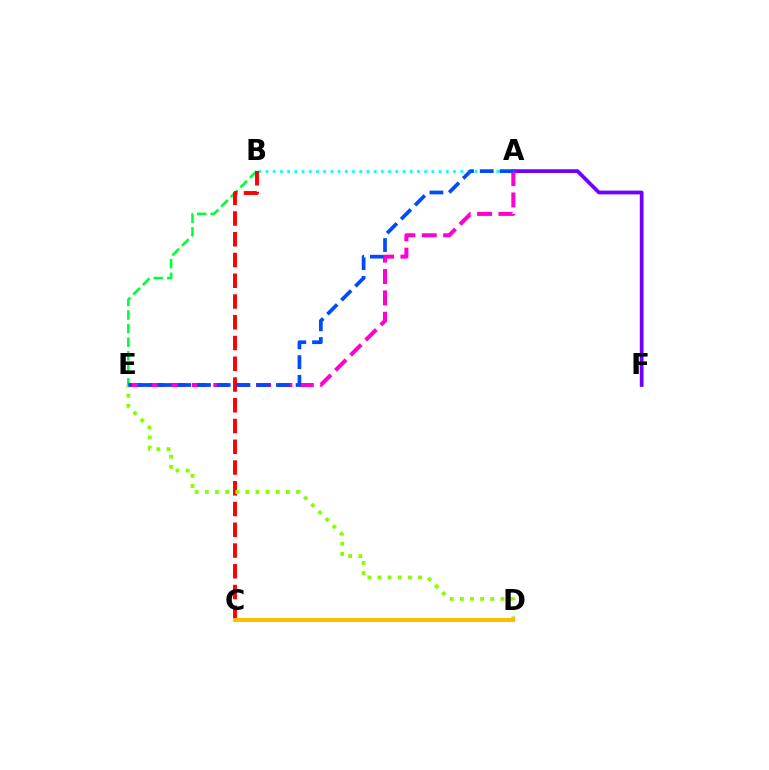{('A', 'F'): [{'color': '#7200ff', 'line_style': 'solid', 'thickness': 2.7}], ('A', 'B'): [{'color': '#00fff6', 'line_style': 'dotted', 'thickness': 1.96}], ('B', 'E'): [{'color': '#00ff39', 'line_style': 'dashed', 'thickness': 1.85}], ('A', 'E'): [{'color': '#ff00cf', 'line_style': 'dashed', 'thickness': 2.9}, {'color': '#004bff', 'line_style': 'dashed', 'thickness': 2.68}], ('B', 'C'): [{'color': '#ff0000', 'line_style': 'dashed', 'thickness': 2.82}], ('D', 'E'): [{'color': '#84ff00', 'line_style': 'dotted', 'thickness': 2.75}], ('C', 'D'): [{'color': '#ffbd00', 'line_style': 'solid', 'thickness': 2.92}]}